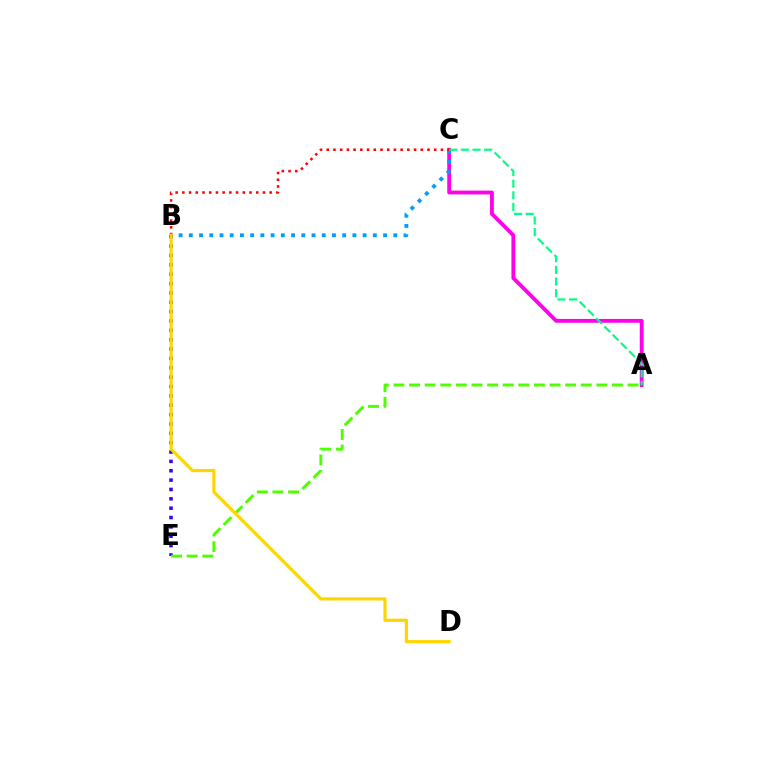{('A', 'C'): [{'color': '#ff00ed', 'line_style': 'solid', 'thickness': 2.75}, {'color': '#00ff86', 'line_style': 'dashed', 'thickness': 1.58}], ('B', 'C'): [{'color': '#009eff', 'line_style': 'dotted', 'thickness': 2.78}, {'color': '#ff0000', 'line_style': 'dotted', 'thickness': 1.83}], ('B', 'E'): [{'color': '#3700ff', 'line_style': 'dotted', 'thickness': 2.54}], ('A', 'E'): [{'color': '#4fff00', 'line_style': 'dashed', 'thickness': 2.12}], ('B', 'D'): [{'color': '#ffd500', 'line_style': 'solid', 'thickness': 2.29}]}